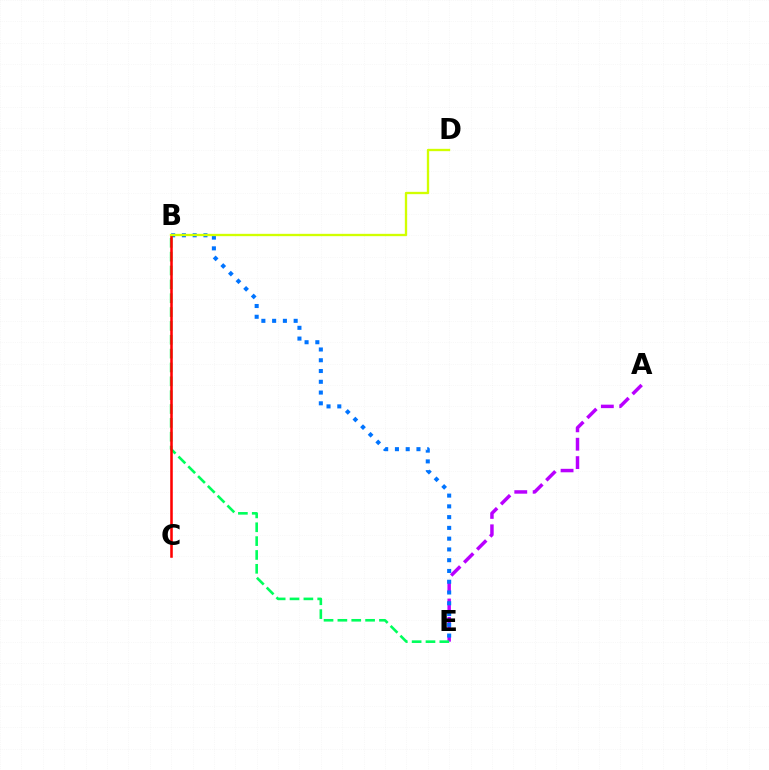{('A', 'E'): [{'color': '#b900ff', 'line_style': 'dashed', 'thickness': 2.5}], ('B', 'E'): [{'color': '#0074ff', 'line_style': 'dotted', 'thickness': 2.93}, {'color': '#00ff5c', 'line_style': 'dashed', 'thickness': 1.88}], ('B', 'C'): [{'color': '#ff0000', 'line_style': 'solid', 'thickness': 1.84}], ('B', 'D'): [{'color': '#d1ff00', 'line_style': 'solid', 'thickness': 1.68}]}